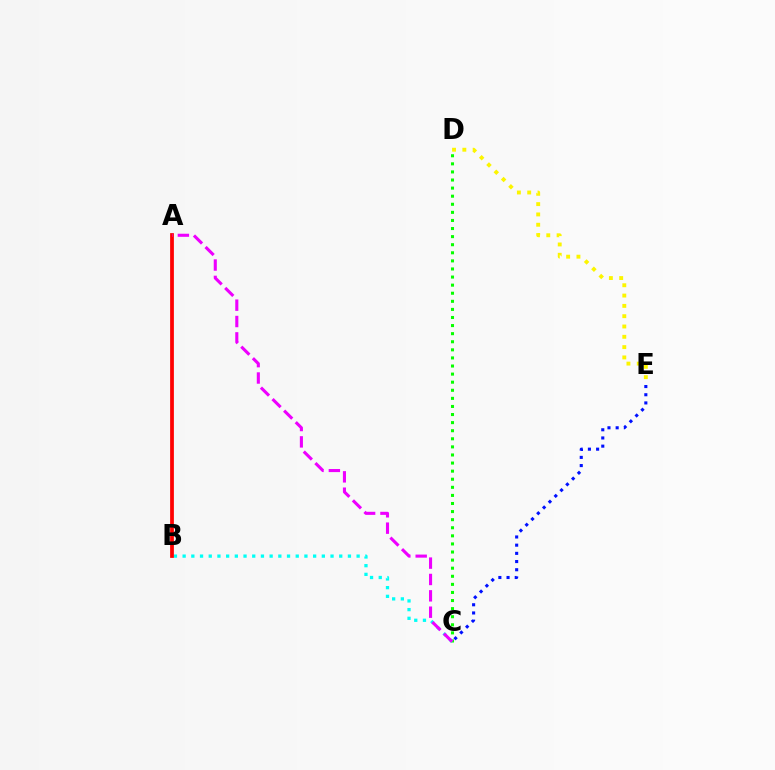{('C', 'D'): [{'color': '#08ff00', 'line_style': 'dotted', 'thickness': 2.2}], ('C', 'E'): [{'color': '#0010ff', 'line_style': 'dotted', 'thickness': 2.23}], ('D', 'E'): [{'color': '#fcf500', 'line_style': 'dotted', 'thickness': 2.8}], ('B', 'C'): [{'color': '#00fff6', 'line_style': 'dotted', 'thickness': 2.36}], ('A', 'B'): [{'color': '#ff0000', 'line_style': 'solid', 'thickness': 2.7}], ('A', 'C'): [{'color': '#ee00ff', 'line_style': 'dashed', 'thickness': 2.22}]}